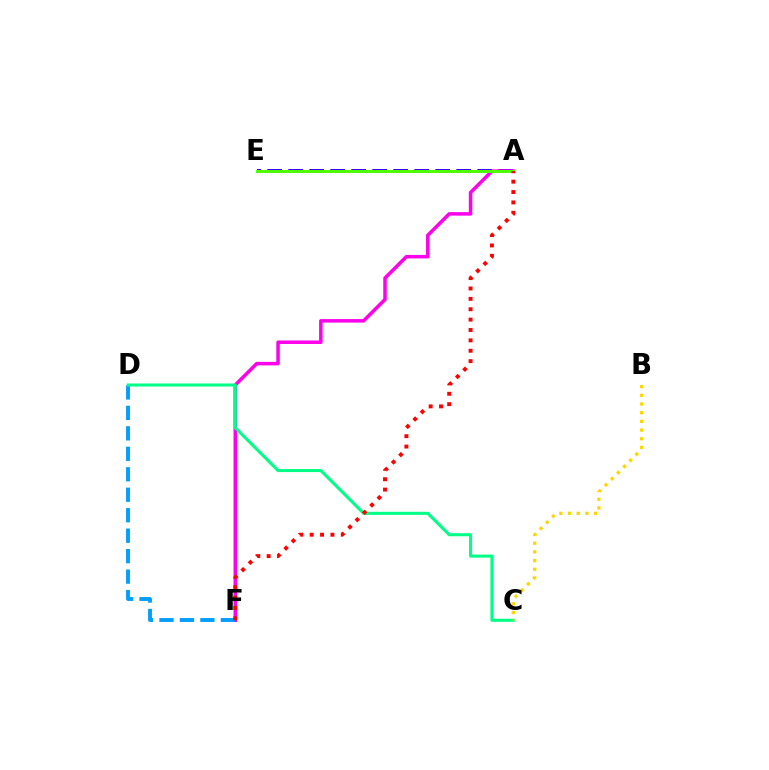{('A', 'E'): [{'color': '#3700ff', 'line_style': 'dashed', 'thickness': 2.85}, {'color': '#4fff00', 'line_style': 'solid', 'thickness': 2.12}], ('A', 'F'): [{'color': '#ff00ed', 'line_style': 'solid', 'thickness': 2.53}, {'color': '#ff0000', 'line_style': 'dotted', 'thickness': 2.82}], ('D', 'F'): [{'color': '#009eff', 'line_style': 'dashed', 'thickness': 2.78}], ('C', 'D'): [{'color': '#00ff86', 'line_style': 'solid', 'thickness': 2.2}], ('B', 'C'): [{'color': '#ffd500', 'line_style': 'dotted', 'thickness': 2.36}]}